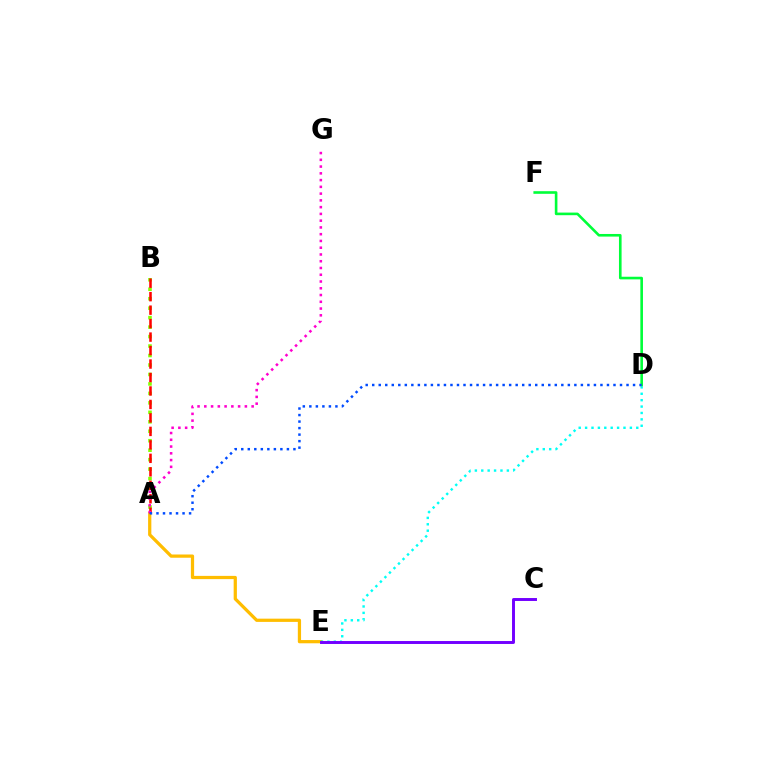{('A', 'E'): [{'color': '#ffbd00', 'line_style': 'solid', 'thickness': 2.33}], ('D', 'E'): [{'color': '#00fff6', 'line_style': 'dotted', 'thickness': 1.74}], ('D', 'F'): [{'color': '#00ff39', 'line_style': 'solid', 'thickness': 1.88}], ('C', 'E'): [{'color': '#7200ff', 'line_style': 'solid', 'thickness': 2.12}], ('A', 'B'): [{'color': '#84ff00', 'line_style': 'dotted', 'thickness': 2.57}, {'color': '#ff0000', 'line_style': 'dashed', 'thickness': 1.83}], ('A', 'G'): [{'color': '#ff00cf', 'line_style': 'dotted', 'thickness': 1.84}], ('A', 'D'): [{'color': '#004bff', 'line_style': 'dotted', 'thickness': 1.77}]}